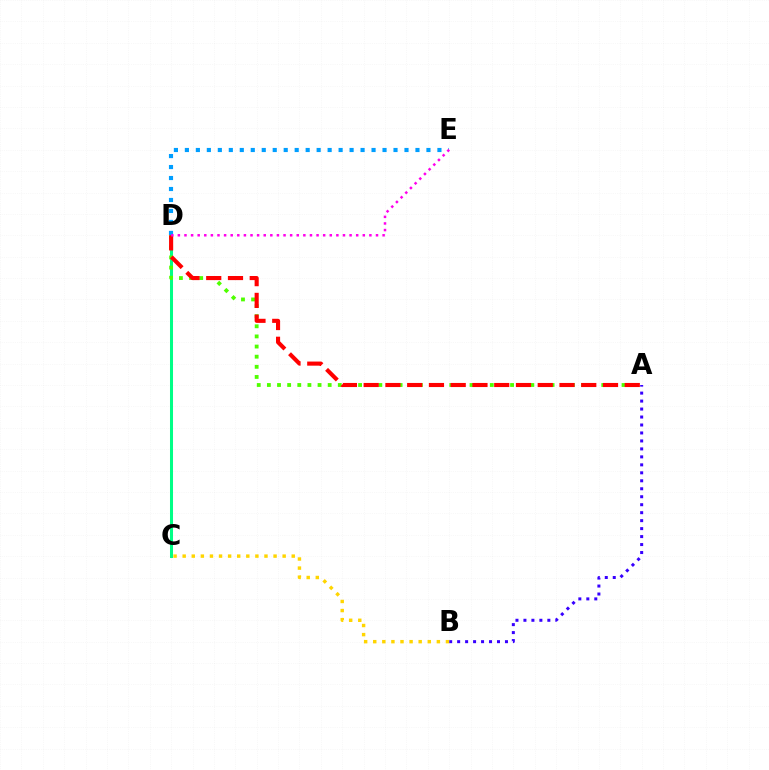{('A', 'B'): [{'color': '#3700ff', 'line_style': 'dotted', 'thickness': 2.17}], ('C', 'D'): [{'color': '#00ff86', 'line_style': 'solid', 'thickness': 2.18}], ('D', 'E'): [{'color': '#009eff', 'line_style': 'dotted', 'thickness': 2.98}, {'color': '#ff00ed', 'line_style': 'dotted', 'thickness': 1.79}], ('A', 'D'): [{'color': '#4fff00', 'line_style': 'dotted', 'thickness': 2.75}, {'color': '#ff0000', 'line_style': 'dashed', 'thickness': 2.96}], ('B', 'C'): [{'color': '#ffd500', 'line_style': 'dotted', 'thickness': 2.47}]}